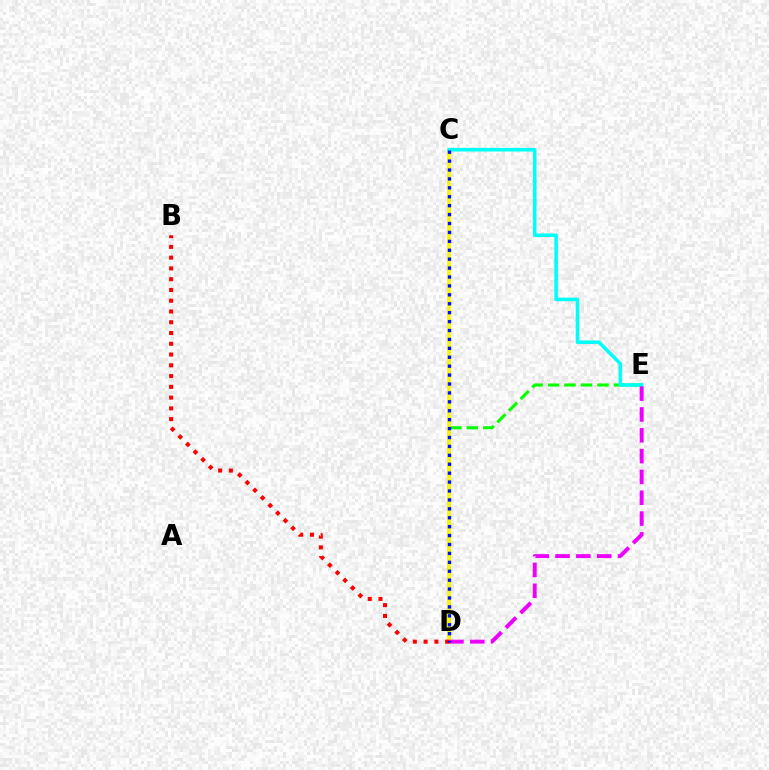{('D', 'E'): [{'color': '#08ff00', 'line_style': 'dashed', 'thickness': 2.24}, {'color': '#ee00ff', 'line_style': 'dashed', 'thickness': 2.83}], ('C', 'D'): [{'color': '#fcf500', 'line_style': 'solid', 'thickness': 2.67}, {'color': '#0010ff', 'line_style': 'dotted', 'thickness': 2.42}], ('C', 'E'): [{'color': '#00fff6', 'line_style': 'solid', 'thickness': 2.56}], ('B', 'D'): [{'color': '#ff0000', 'line_style': 'dotted', 'thickness': 2.92}]}